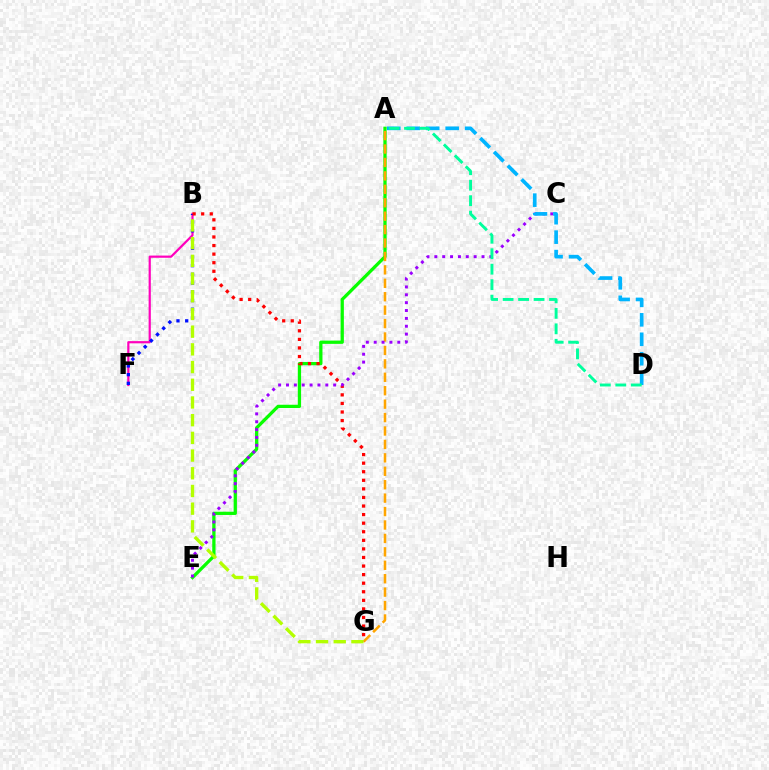{('A', 'E'): [{'color': '#08ff00', 'line_style': 'solid', 'thickness': 2.36}], ('B', 'F'): [{'color': '#ff00bd', 'line_style': 'solid', 'thickness': 1.58}, {'color': '#0010ff', 'line_style': 'dotted', 'thickness': 2.37}], ('A', 'G'): [{'color': '#ffa500', 'line_style': 'dashed', 'thickness': 1.82}], ('B', 'G'): [{'color': '#b3ff00', 'line_style': 'dashed', 'thickness': 2.4}, {'color': '#ff0000', 'line_style': 'dotted', 'thickness': 2.33}], ('C', 'E'): [{'color': '#9b00ff', 'line_style': 'dotted', 'thickness': 2.14}], ('A', 'D'): [{'color': '#00b5ff', 'line_style': 'dashed', 'thickness': 2.64}, {'color': '#00ff9d', 'line_style': 'dashed', 'thickness': 2.1}]}